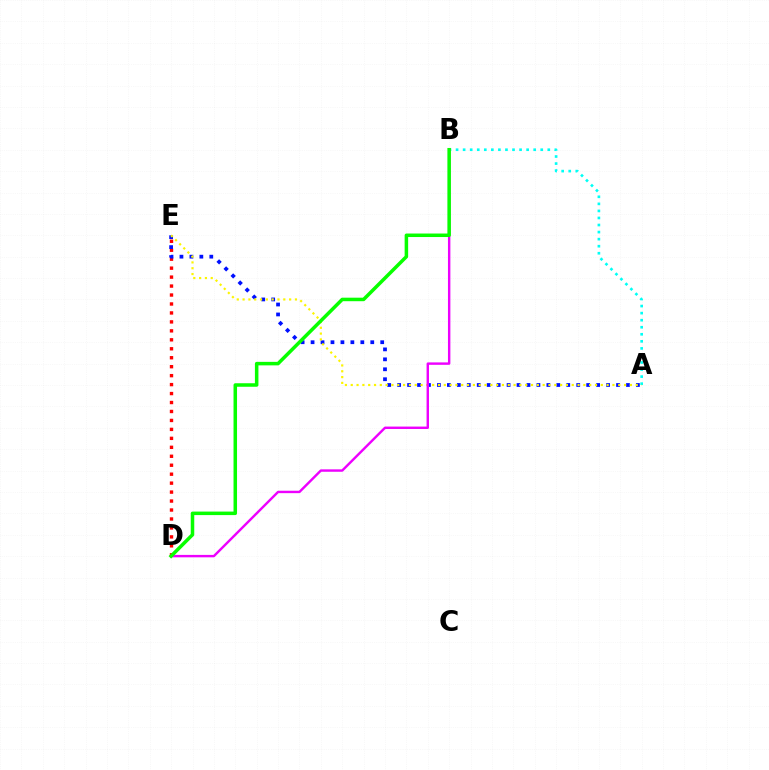{('A', 'B'): [{'color': '#00fff6', 'line_style': 'dotted', 'thickness': 1.92}], ('D', 'E'): [{'color': '#ff0000', 'line_style': 'dotted', 'thickness': 2.43}], ('A', 'E'): [{'color': '#0010ff', 'line_style': 'dotted', 'thickness': 2.7}, {'color': '#fcf500', 'line_style': 'dotted', 'thickness': 1.58}], ('B', 'D'): [{'color': '#ee00ff', 'line_style': 'solid', 'thickness': 1.74}, {'color': '#08ff00', 'line_style': 'solid', 'thickness': 2.53}]}